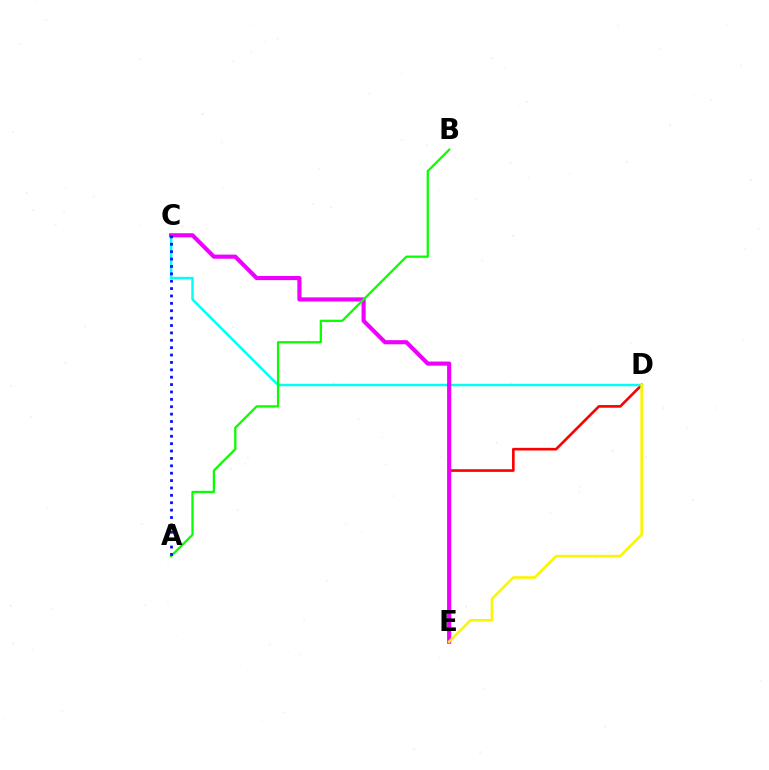{('D', 'E'): [{'color': '#ff0000', 'line_style': 'solid', 'thickness': 1.9}, {'color': '#fcf500', 'line_style': 'solid', 'thickness': 1.87}], ('C', 'D'): [{'color': '#00fff6', 'line_style': 'solid', 'thickness': 1.78}], ('C', 'E'): [{'color': '#ee00ff', 'line_style': 'solid', 'thickness': 2.97}], ('A', 'B'): [{'color': '#08ff00', 'line_style': 'solid', 'thickness': 1.64}], ('A', 'C'): [{'color': '#0010ff', 'line_style': 'dotted', 'thickness': 2.01}]}